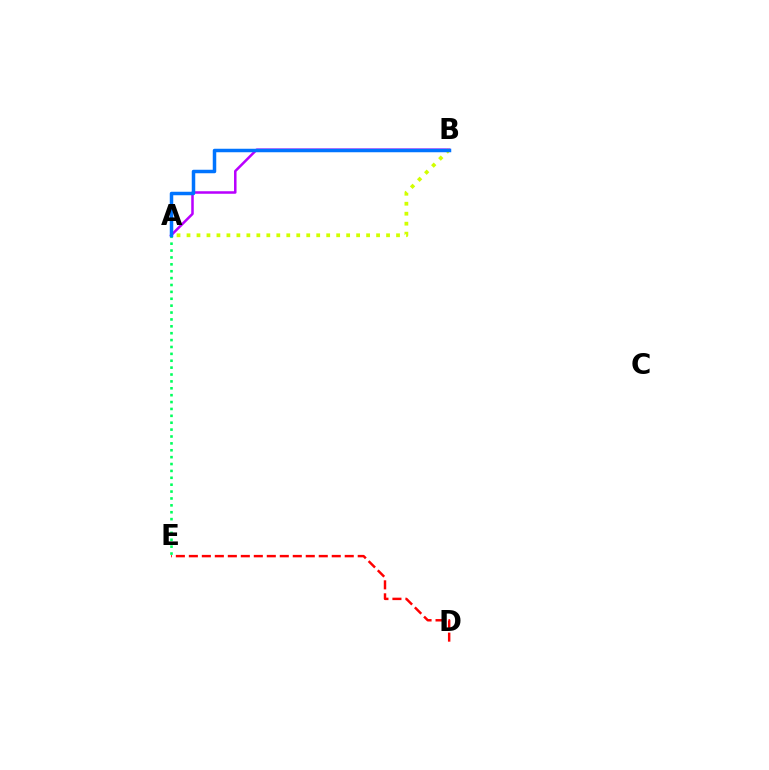{('D', 'E'): [{'color': '#ff0000', 'line_style': 'dashed', 'thickness': 1.76}], ('A', 'B'): [{'color': '#b900ff', 'line_style': 'solid', 'thickness': 1.82}, {'color': '#d1ff00', 'line_style': 'dotted', 'thickness': 2.71}, {'color': '#0074ff', 'line_style': 'solid', 'thickness': 2.51}], ('A', 'E'): [{'color': '#00ff5c', 'line_style': 'dotted', 'thickness': 1.87}]}